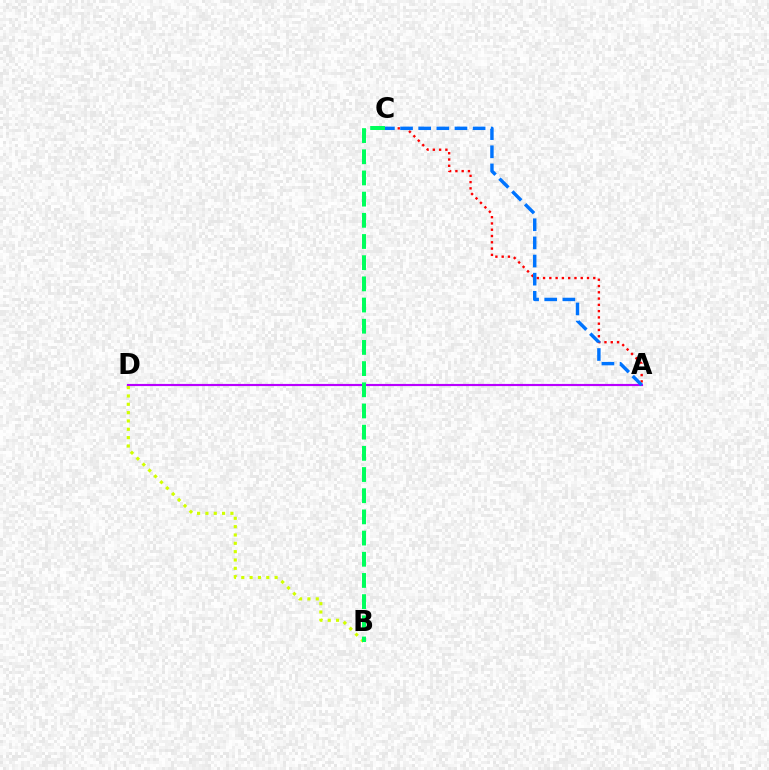{('A', 'C'): [{'color': '#ff0000', 'line_style': 'dotted', 'thickness': 1.71}, {'color': '#0074ff', 'line_style': 'dashed', 'thickness': 2.46}], ('A', 'D'): [{'color': '#b900ff', 'line_style': 'solid', 'thickness': 1.55}], ('B', 'D'): [{'color': '#d1ff00', 'line_style': 'dotted', 'thickness': 2.26}], ('B', 'C'): [{'color': '#00ff5c', 'line_style': 'dashed', 'thickness': 2.88}]}